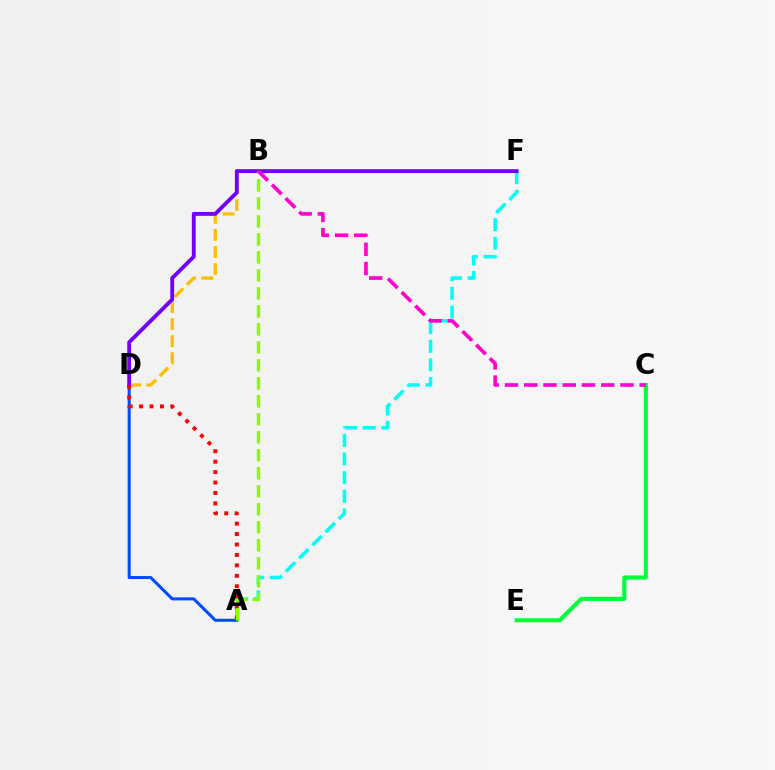{('A', 'F'): [{'color': '#00fff6', 'line_style': 'dashed', 'thickness': 2.53}], ('A', 'D'): [{'color': '#004bff', 'line_style': 'solid', 'thickness': 2.19}, {'color': '#ff0000', 'line_style': 'dotted', 'thickness': 2.84}], ('C', 'E'): [{'color': '#00ff39', 'line_style': 'solid', 'thickness': 2.95}], ('B', 'D'): [{'color': '#ffbd00', 'line_style': 'dashed', 'thickness': 2.32}], ('D', 'F'): [{'color': '#7200ff', 'line_style': 'solid', 'thickness': 2.77}], ('A', 'B'): [{'color': '#84ff00', 'line_style': 'dashed', 'thickness': 2.44}], ('B', 'C'): [{'color': '#ff00cf', 'line_style': 'dashed', 'thickness': 2.61}]}